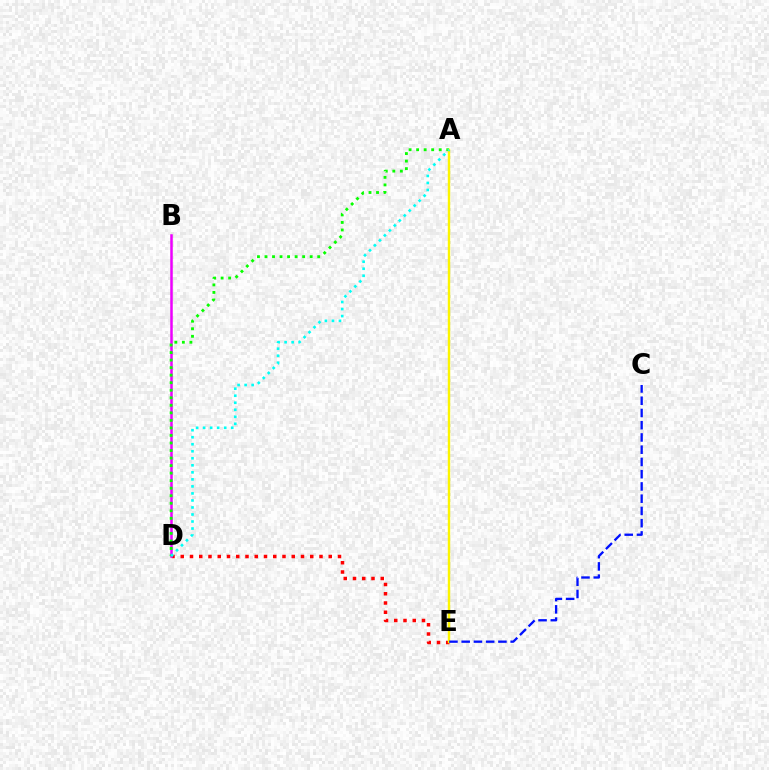{('D', 'E'): [{'color': '#ff0000', 'line_style': 'dotted', 'thickness': 2.51}], ('B', 'D'): [{'color': '#ee00ff', 'line_style': 'solid', 'thickness': 1.81}], ('A', 'D'): [{'color': '#08ff00', 'line_style': 'dotted', 'thickness': 2.05}, {'color': '#00fff6', 'line_style': 'dotted', 'thickness': 1.91}], ('A', 'E'): [{'color': '#fcf500', 'line_style': 'solid', 'thickness': 1.74}], ('C', 'E'): [{'color': '#0010ff', 'line_style': 'dashed', 'thickness': 1.66}]}